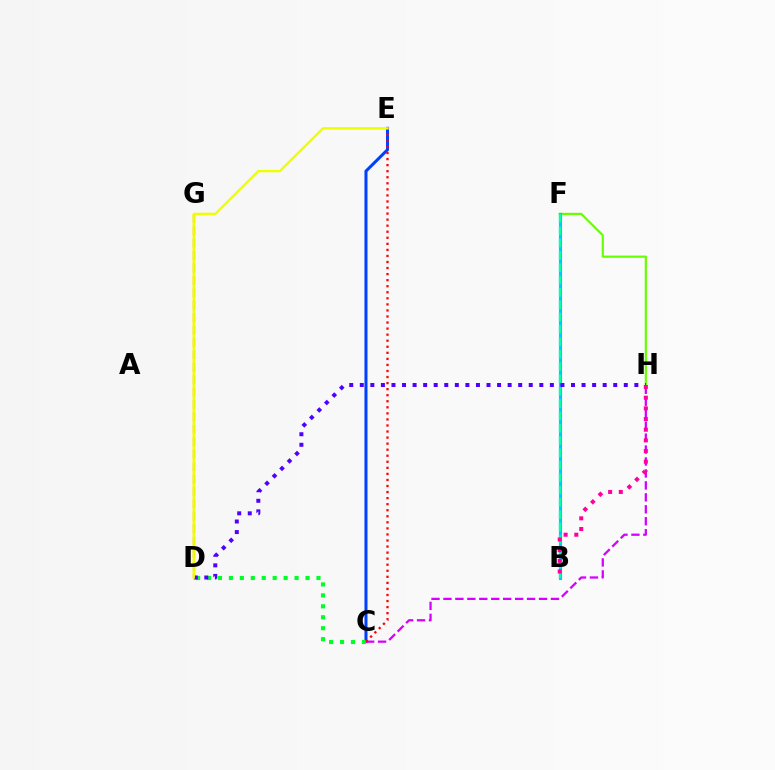{('C', 'E'): [{'color': '#003fff', 'line_style': 'solid', 'thickness': 2.18}, {'color': '#ff0000', 'line_style': 'dotted', 'thickness': 1.64}], ('F', 'H'): [{'color': '#66ff00', 'line_style': 'solid', 'thickness': 1.57}], ('B', 'F'): [{'color': '#00c7ff', 'line_style': 'solid', 'thickness': 2.25}, {'color': '#00ffaf', 'line_style': 'dashed', 'thickness': 1.68}], ('C', 'D'): [{'color': '#00ff27', 'line_style': 'dotted', 'thickness': 2.97}], ('C', 'H'): [{'color': '#d600ff', 'line_style': 'dashed', 'thickness': 1.62}], ('D', 'G'): [{'color': '#ff8800', 'line_style': 'dashed', 'thickness': 1.69}], ('D', 'H'): [{'color': '#4f00ff', 'line_style': 'dotted', 'thickness': 2.87}], ('B', 'H'): [{'color': '#ff00a0', 'line_style': 'dotted', 'thickness': 2.9}], ('D', 'E'): [{'color': '#eeff00', 'line_style': 'solid', 'thickness': 1.71}]}